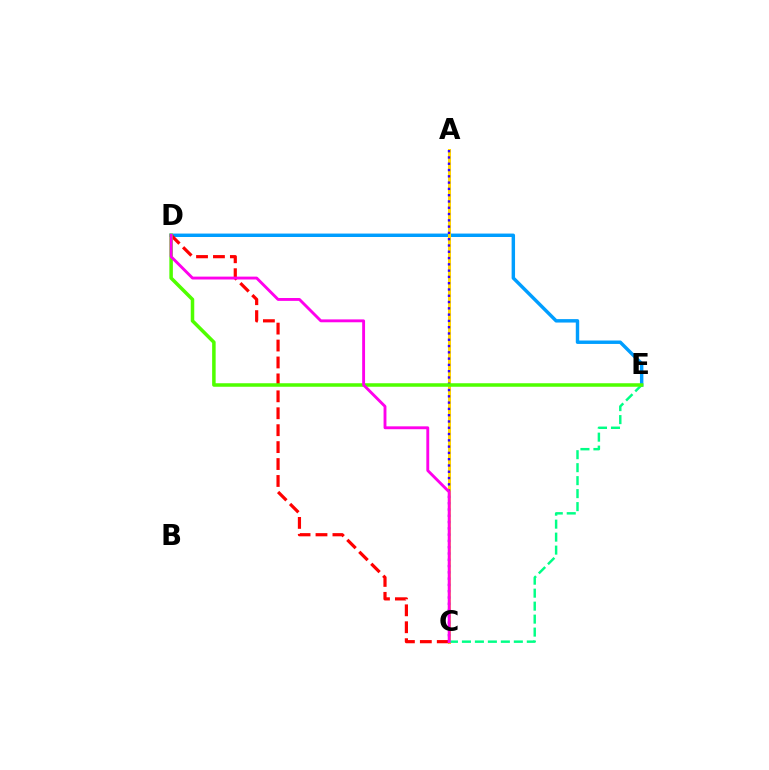{('D', 'E'): [{'color': '#009eff', 'line_style': 'solid', 'thickness': 2.47}, {'color': '#4fff00', 'line_style': 'solid', 'thickness': 2.53}], ('A', 'C'): [{'color': '#ffd500', 'line_style': 'solid', 'thickness': 2.17}, {'color': '#3700ff', 'line_style': 'dotted', 'thickness': 1.71}], ('C', 'D'): [{'color': '#ff0000', 'line_style': 'dashed', 'thickness': 2.3}, {'color': '#ff00ed', 'line_style': 'solid', 'thickness': 2.07}], ('C', 'E'): [{'color': '#00ff86', 'line_style': 'dashed', 'thickness': 1.76}]}